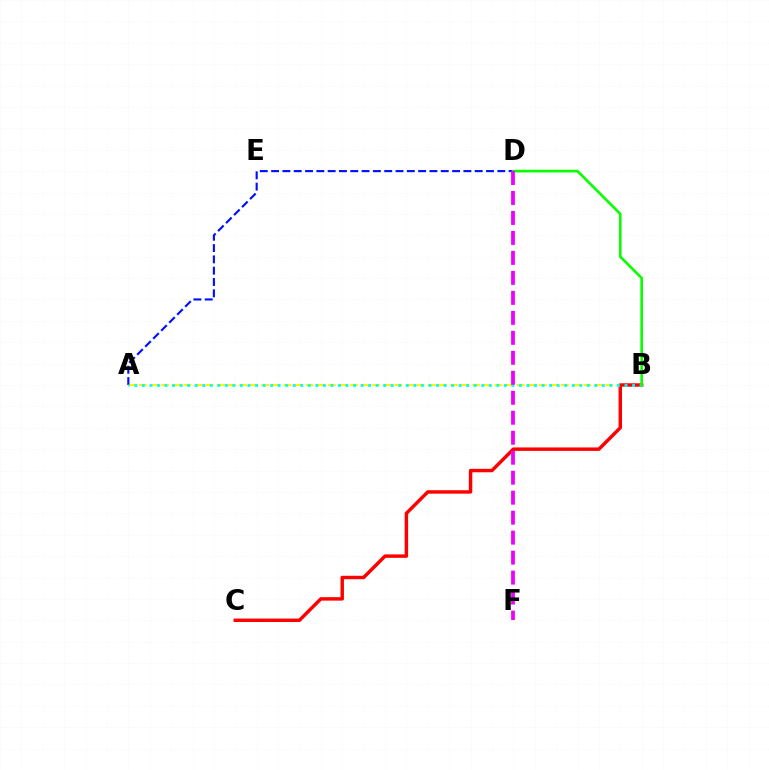{('A', 'B'): [{'color': '#fcf500', 'line_style': 'dashed', 'thickness': 1.51}, {'color': '#00fff6', 'line_style': 'dotted', 'thickness': 2.05}], ('B', 'C'): [{'color': '#ff0000', 'line_style': 'solid', 'thickness': 2.48}], ('A', 'D'): [{'color': '#0010ff', 'line_style': 'dashed', 'thickness': 1.54}], ('B', 'D'): [{'color': '#08ff00', 'line_style': 'solid', 'thickness': 1.9}], ('D', 'F'): [{'color': '#ee00ff', 'line_style': 'dashed', 'thickness': 2.71}]}